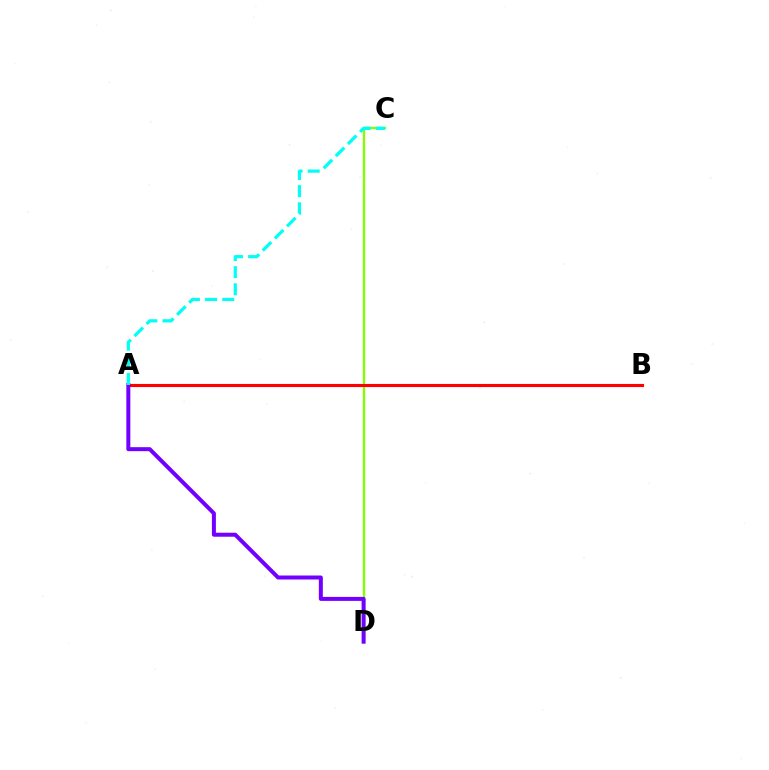{('C', 'D'): [{'color': '#84ff00', 'line_style': 'solid', 'thickness': 1.68}], ('A', 'B'): [{'color': '#ff0000', 'line_style': 'solid', 'thickness': 2.24}], ('A', 'D'): [{'color': '#7200ff', 'line_style': 'solid', 'thickness': 2.88}], ('A', 'C'): [{'color': '#00fff6', 'line_style': 'dashed', 'thickness': 2.33}]}